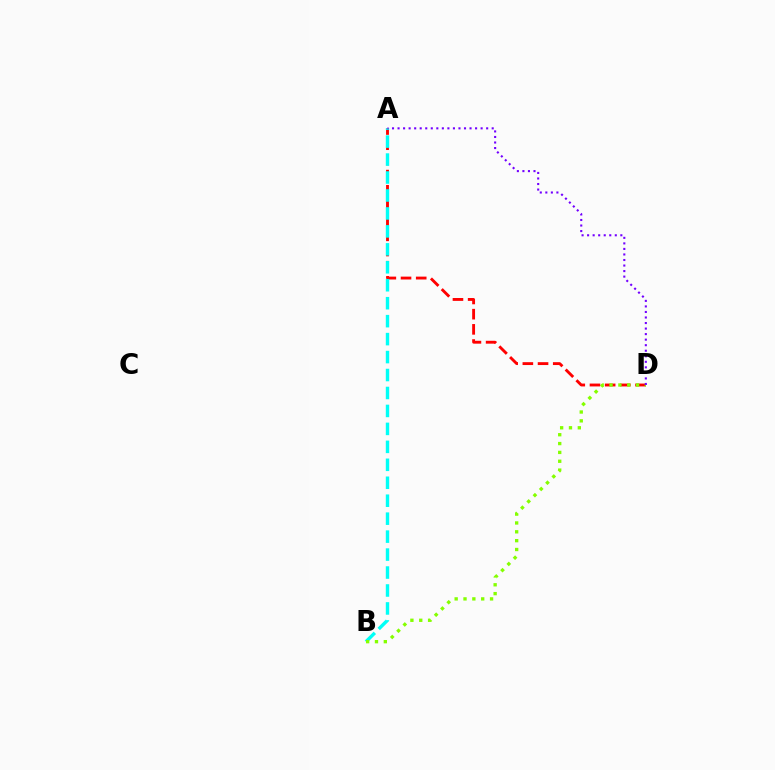{('A', 'D'): [{'color': '#ff0000', 'line_style': 'dashed', 'thickness': 2.06}, {'color': '#7200ff', 'line_style': 'dotted', 'thickness': 1.5}], ('A', 'B'): [{'color': '#00fff6', 'line_style': 'dashed', 'thickness': 2.44}], ('B', 'D'): [{'color': '#84ff00', 'line_style': 'dotted', 'thickness': 2.4}]}